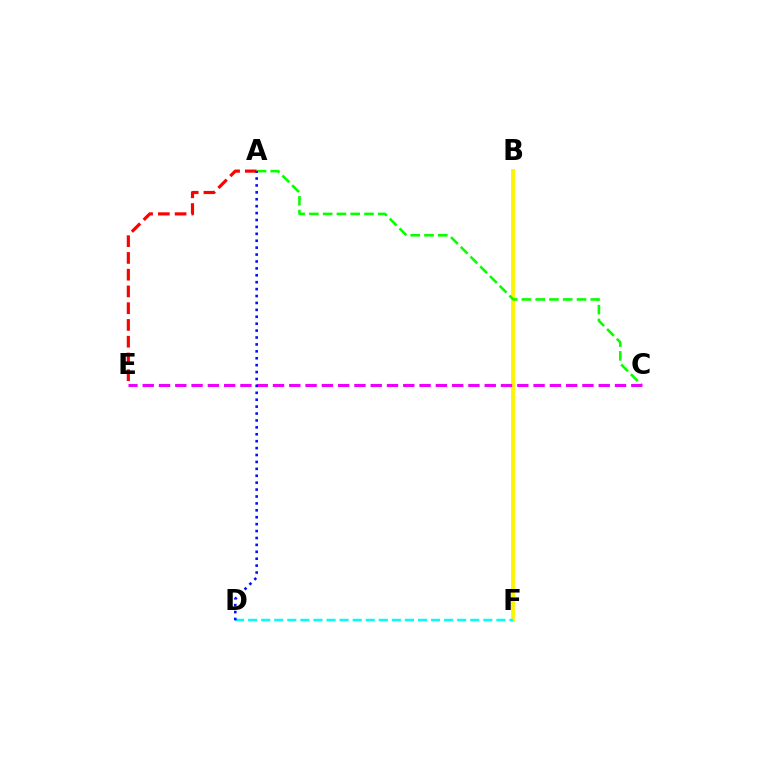{('B', 'F'): [{'color': '#fcf500', 'line_style': 'solid', 'thickness': 2.77}], ('A', 'C'): [{'color': '#08ff00', 'line_style': 'dashed', 'thickness': 1.87}], ('C', 'E'): [{'color': '#ee00ff', 'line_style': 'dashed', 'thickness': 2.21}], ('A', 'E'): [{'color': '#ff0000', 'line_style': 'dashed', 'thickness': 2.28}], ('D', 'F'): [{'color': '#00fff6', 'line_style': 'dashed', 'thickness': 1.78}], ('A', 'D'): [{'color': '#0010ff', 'line_style': 'dotted', 'thickness': 1.88}]}